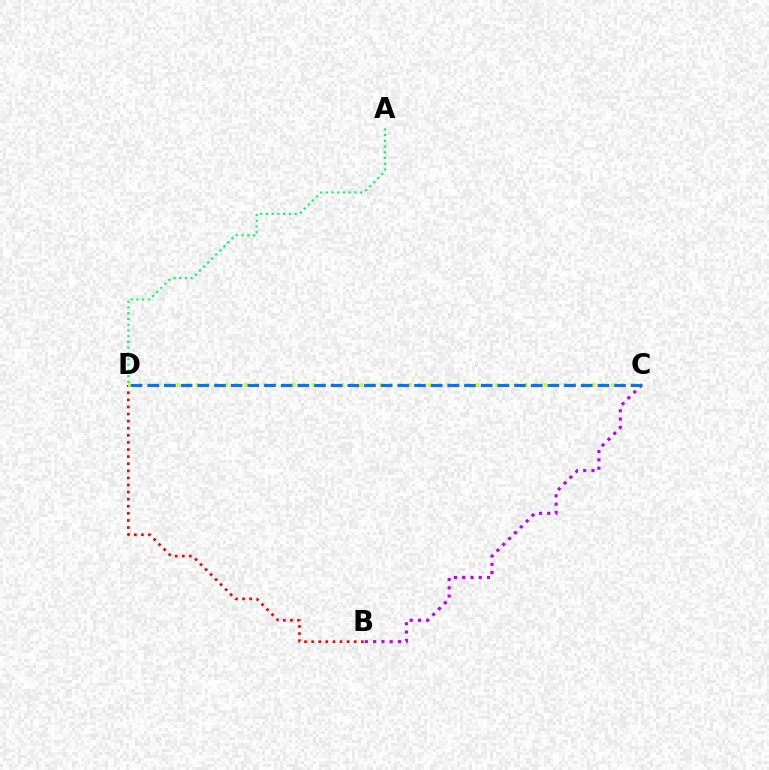{('B', 'C'): [{'color': '#b900ff', 'line_style': 'dotted', 'thickness': 2.25}], ('B', 'D'): [{'color': '#ff0000', 'line_style': 'dotted', 'thickness': 1.93}], ('A', 'D'): [{'color': '#00ff5c', 'line_style': 'dotted', 'thickness': 1.56}], ('C', 'D'): [{'color': '#d1ff00', 'line_style': 'dotted', 'thickness': 2.62}, {'color': '#0074ff', 'line_style': 'dashed', 'thickness': 2.26}]}